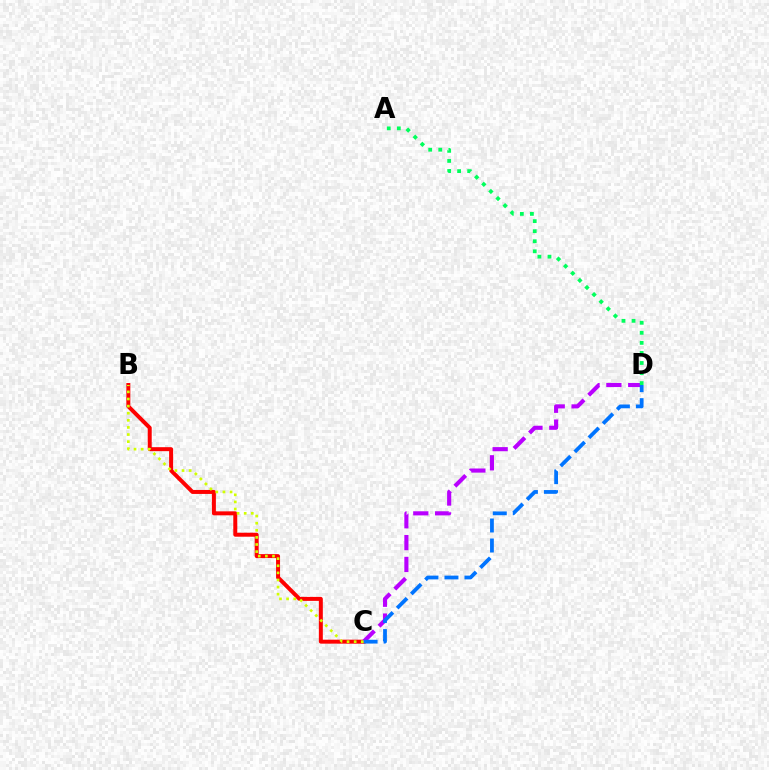{('B', 'C'): [{'color': '#ff0000', 'line_style': 'solid', 'thickness': 2.86}, {'color': '#d1ff00', 'line_style': 'dotted', 'thickness': 1.93}], ('C', 'D'): [{'color': '#b900ff', 'line_style': 'dashed', 'thickness': 2.97}, {'color': '#0074ff', 'line_style': 'dashed', 'thickness': 2.72}], ('A', 'D'): [{'color': '#00ff5c', 'line_style': 'dotted', 'thickness': 2.73}]}